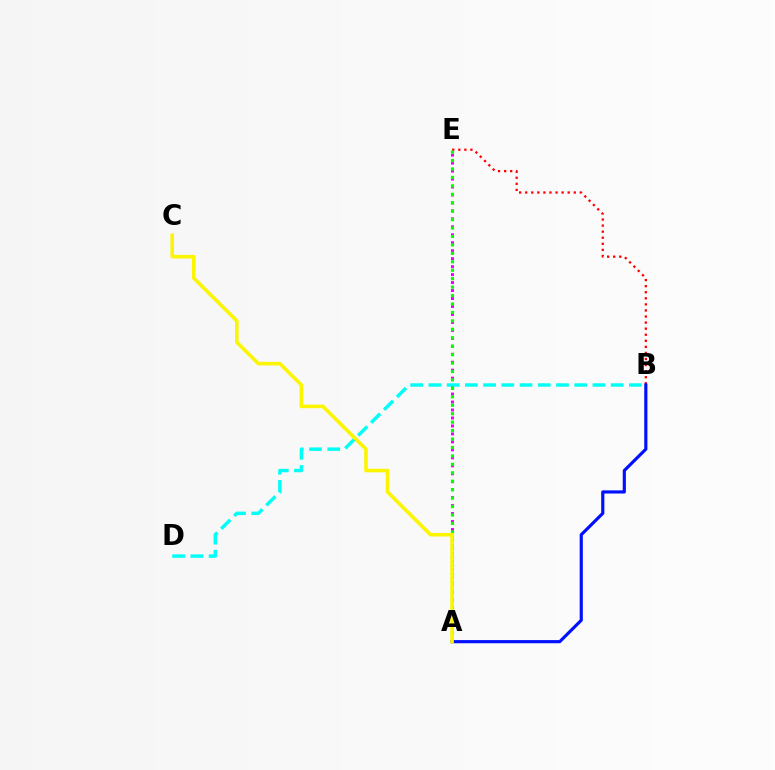{('A', 'E'): [{'color': '#ee00ff', 'line_style': 'dotted', 'thickness': 2.16}, {'color': '#08ff00', 'line_style': 'dotted', 'thickness': 2.29}], ('B', 'E'): [{'color': '#ff0000', 'line_style': 'dotted', 'thickness': 1.65}], ('B', 'D'): [{'color': '#00fff6', 'line_style': 'dashed', 'thickness': 2.48}], ('A', 'B'): [{'color': '#0010ff', 'line_style': 'solid', 'thickness': 2.27}], ('A', 'C'): [{'color': '#fcf500', 'line_style': 'solid', 'thickness': 2.57}]}